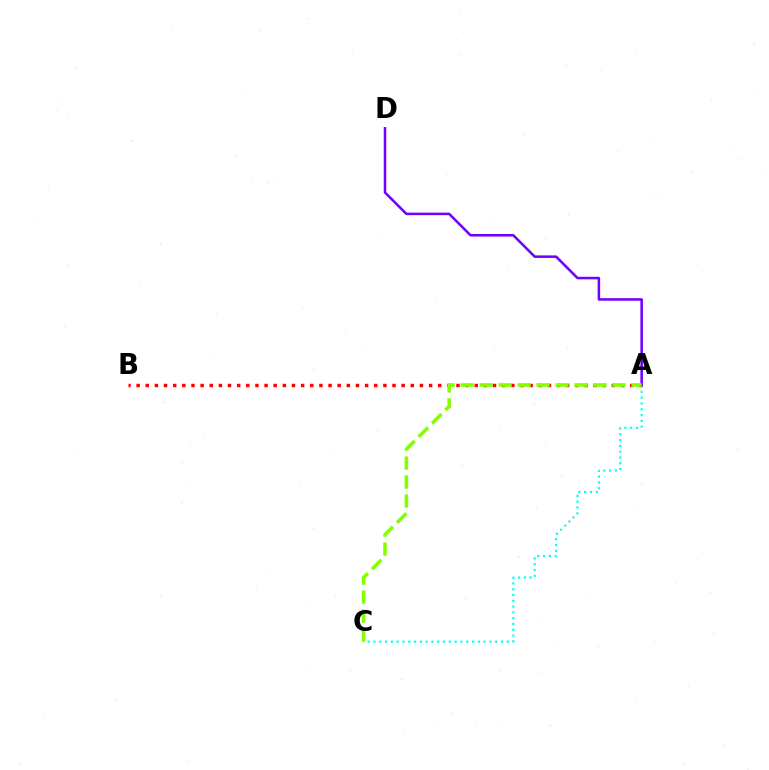{('A', 'C'): [{'color': '#00fff6', 'line_style': 'dotted', 'thickness': 1.58}, {'color': '#84ff00', 'line_style': 'dashed', 'thickness': 2.58}], ('A', 'B'): [{'color': '#ff0000', 'line_style': 'dotted', 'thickness': 2.48}], ('A', 'D'): [{'color': '#7200ff', 'line_style': 'solid', 'thickness': 1.83}]}